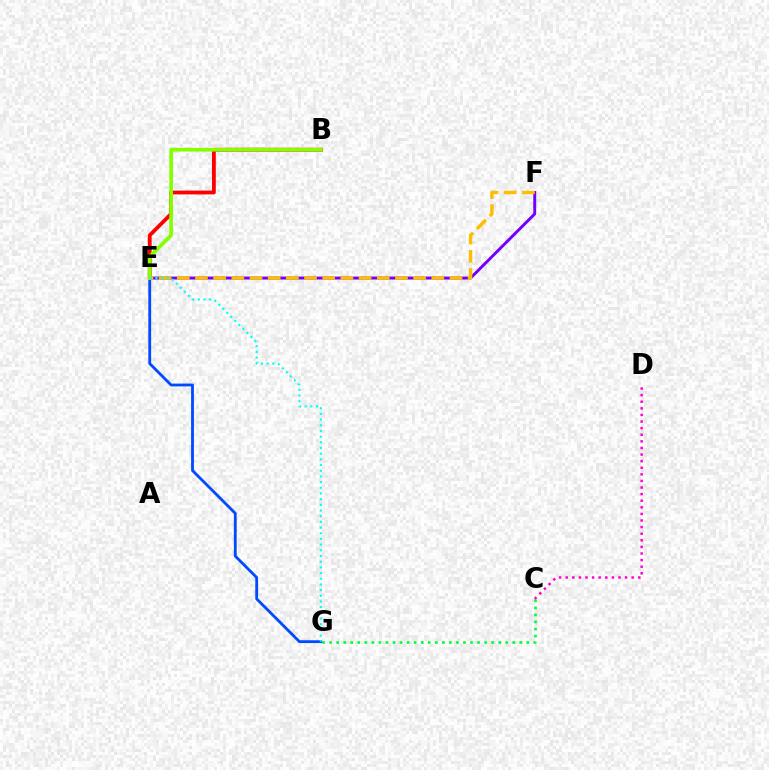{('E', 'F'): [{'color': '#7200ff', 'line_style': 'solid', 'thickness': 2.12}, {'color': '#ffbd00', 'line_style': 'dashed', 'thickness': 2.47}], ('C', 'G'): [{'color': '#00ff39', 'line_style': 'dotted', 'thickness': 1.91}], ('B', 'E'): [{'color': '#ff0000', 'line_style': 'solid', 'thickness': 2.75}, {'color': '#84ff00', 'line_style': 'solid', 'thickness': 2.65}], ('E', 'G'): [{'color': '#004bff', 'line_style': 'solid', 'thickness': 2.03}, {'color': '#00fff6', 'line_style': 'dotted', 'thickness': 1.54}], ('C', 'D'): [{'color': '#ff00cf', 'line_style': 'dotted', 'thickness': 1.79}]}